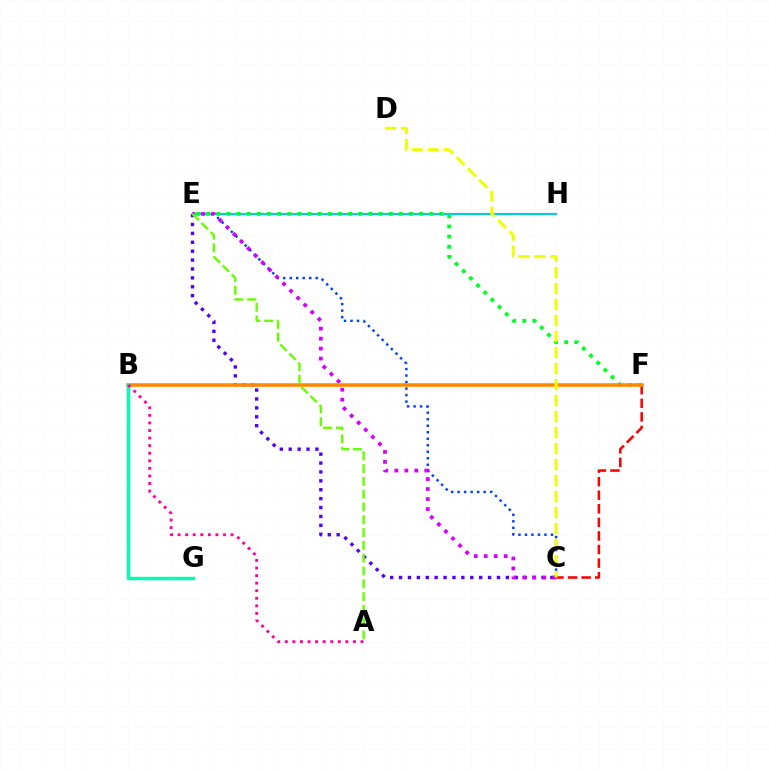{('C', 'E'): [{'color': '#003fff', 'line_style': 'dotted', 'thickness': 1.77}, {'color': '#4f00ff', 'line_style': 'dotted', 'thickness': 2.42}, {'color': '#d600ff', 'line_style': 'dotted', 'thickness': 2.71}], ('E', 'H'): [{'color': '#00c7ff', 'line_style': 'solid', 'thickness': 1.54}], ('C', 'F'): [{'color': '#ff0000', 'line_style': 'dashed', 'thickness': 1.84}], ('E', 'F'): [{'color': '#00ff27', 'line_style': 'dotted', 'thickness': 2.76}], ('B', 'F'): [{'color': '#ff8800', 'line_style': 'solid', 'thickness': 2.55}], ('A', 'E'): [{'color': '#66ff00', 'line_style': 'dashed', 'thickness': 1.74}], ('B', 'G'): [{'color': '#00ffaf', 'line_style': 'solid', 'thickness': 2.46}], ('C', 'D'): [{'color': '#eeff00', 'line_style': 'dashed', 'thickness': 2.17}], ('A', 'B'): [{'color': '#ff00a0', 'line_style': 'dotted', 'thickness': 2.06}]}